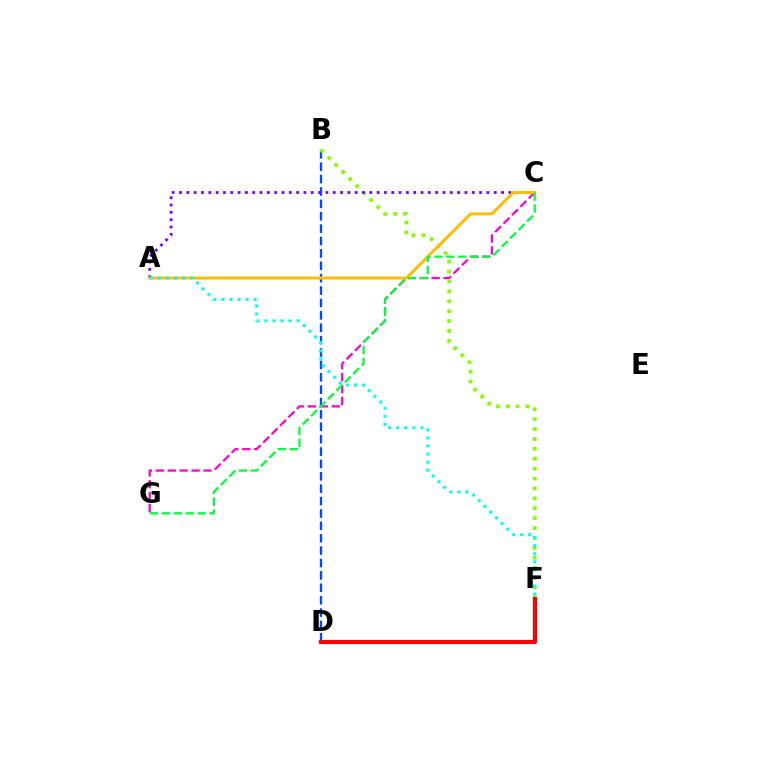{('B', 'D'): [{'color': '#004bff', 'line_style': 'dashed', 'thickness': 1.68}], ('B', 'F'): [{'color': '#84ff00', 'line_style': 'dotted', 'thickness': 2.69}], ('D', 'F'): [{'color': '#ff0000', 'line_style': 'solid', 'thickness': 2.98}], ('C', 'G'): [{'color': '#ff00cf', 'line_style': 'dashed', 'thickness': 1.62}, {'color': '#00ff39', 'line_style': 'dashed', 'thickness': 1.62}], ('A', 'C'): [{'color': '#7200ff', 'line_style': 'dotted', 'thickness': 1.99}, {'color': '#ffbd00', 'line_style': 'solid', 'thickness': 2.12}], ('A', 'F'): [{'color': '#00fff6', 'line_style': 'dotted', 'thickness': 2.19}]}